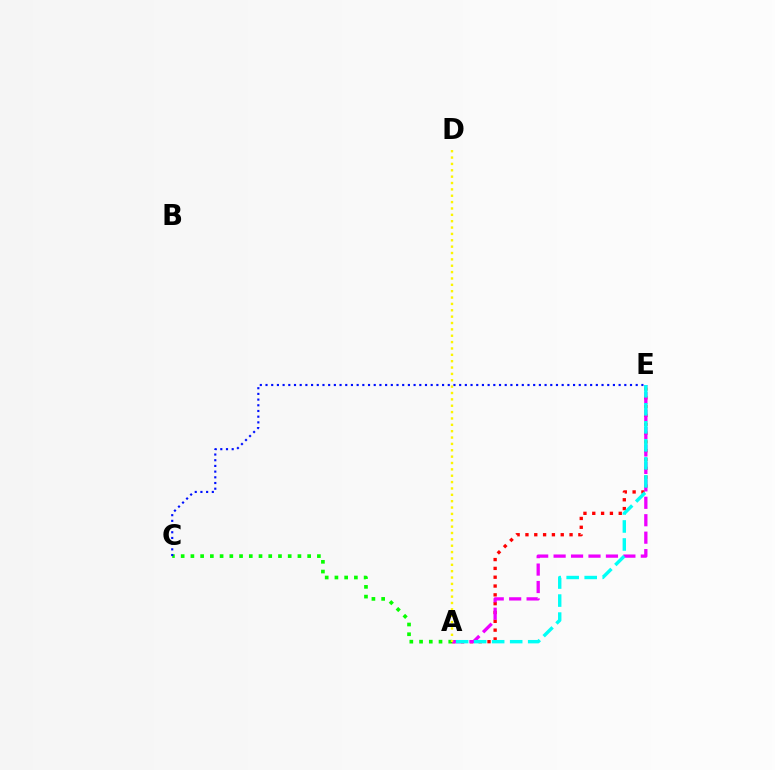{('A', 'E'): [{'color': '#ff0000', 'line_style': 'dotted', 'thickness': 2.4}, {'color': '#ee00ff', 'line_style': 'dashed', 'thickness': 2.37}, {'color': '#00fff6', 'line_style': 'dashed', 'thickness': 2.45}], ('A', 'C'): [{'color': '#08ff00', 'line_style': 'dotted', 'thickness': 2.64}], ('C', 'E'): [{'color': '#0010ff', 'line_style': 'dotted', 'thickness': 1.55}], ('A', 'D'): [{'color': '#fcf500', 'line_style': 'dotted', 'thickness': 1.73}]}